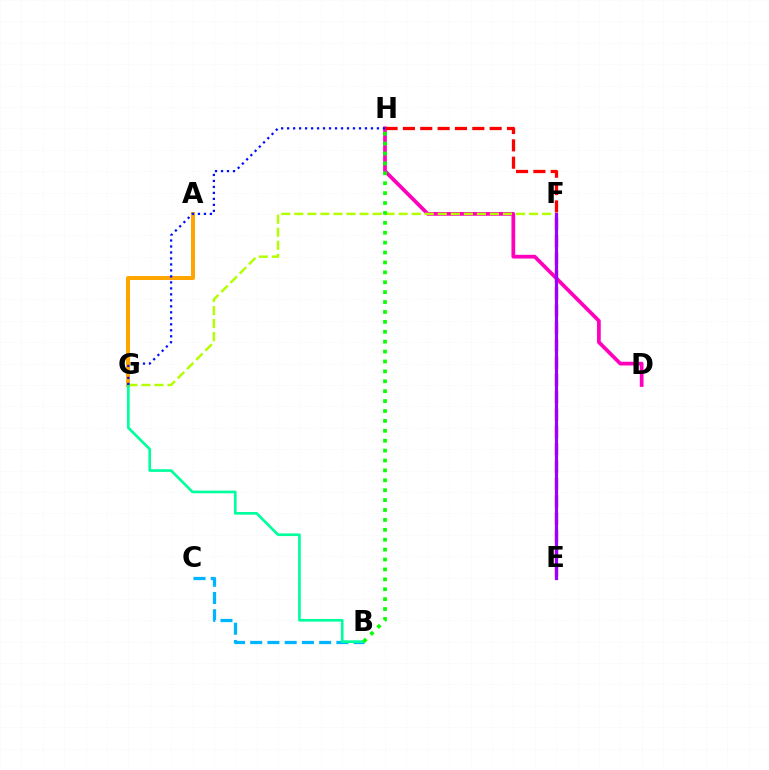{('D', 'H'): [{'color': '#ff00bd', 'line_style': 'solid', 'thickness': 2.69}], ('F', 'G'): [{'color': '#b3ff00', 'line_style': 'dashed', 'thickness': 1.77}], ('A', 'G'): [{'color': '#ffa500', 'line_style': 'solid', 'thickness': 2.88}], ('B', 'C'): [{'color': '#00b5ff', 'line_style': 'dashed', 'thickness': 2.34}], ('E', 'H'): [{'color': '#ff0000', 'line_style': 'dashed', 'thickness': 2.36}], ('B', 'G'): [{'color': '#00ff9d', 'line_style': 'solid', 'thickness': 1.93}], ('G', 'H'): [{'color': '#0010ff', 'line_style': 'dotted', 'thickness': 1.63}], ('B', 'H'): [{'color': '#08ff00', 'line_style': 'dotted', 'thickness': 2.69}], ('E', 'F'): [{'color': '#9b00ff', 'line_style': 'solid', 'thickness': 2.31}]}